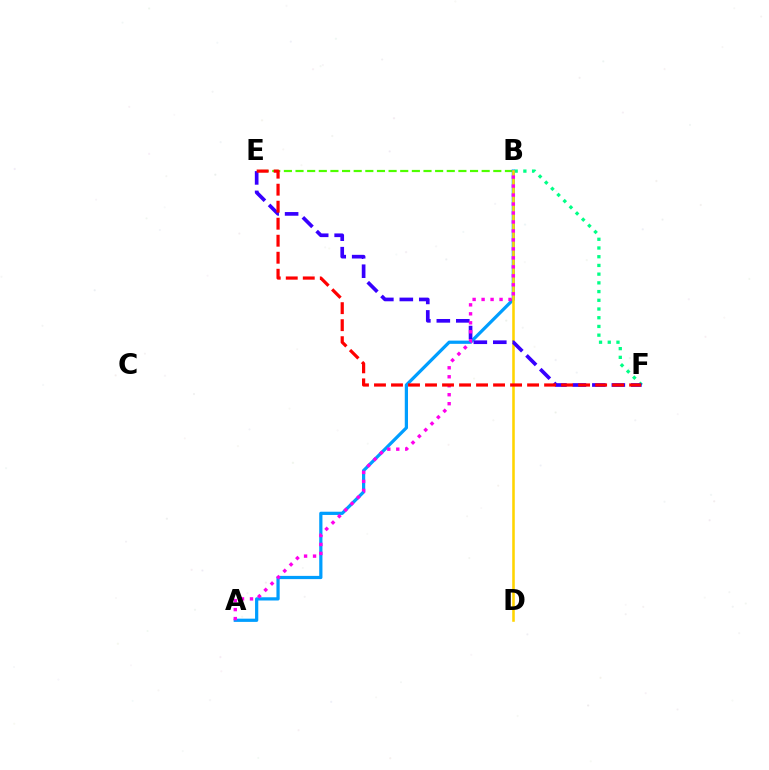{('B', 'E'): [{'color': '#4fff00', 'line_style': 'dashed', 'thickness': 1.58}], ('B', 'F'): [{'color': '#00ff86', 'line_style': 'dotted', 'thickness': 2.37}], ('A', 'B'): [{'color': '#009eff', 'line_style': 'solid', 'thickness': 2.32}, {'color': '#ff00ed', 'line_style': 'dotted', 'thickness': 2.44}], ('B', 'D'): [{'color': '#ffd500', 'line_style': 'solid', 'thickness': 1.85}], ('E', 'F'): [{'color': '#3700ff', 'line_style': 'dashed', 'thickness': 2.64}, {'color': '#ff0000', 'line_style': 'dashed', 'thickness': 2.31}]}